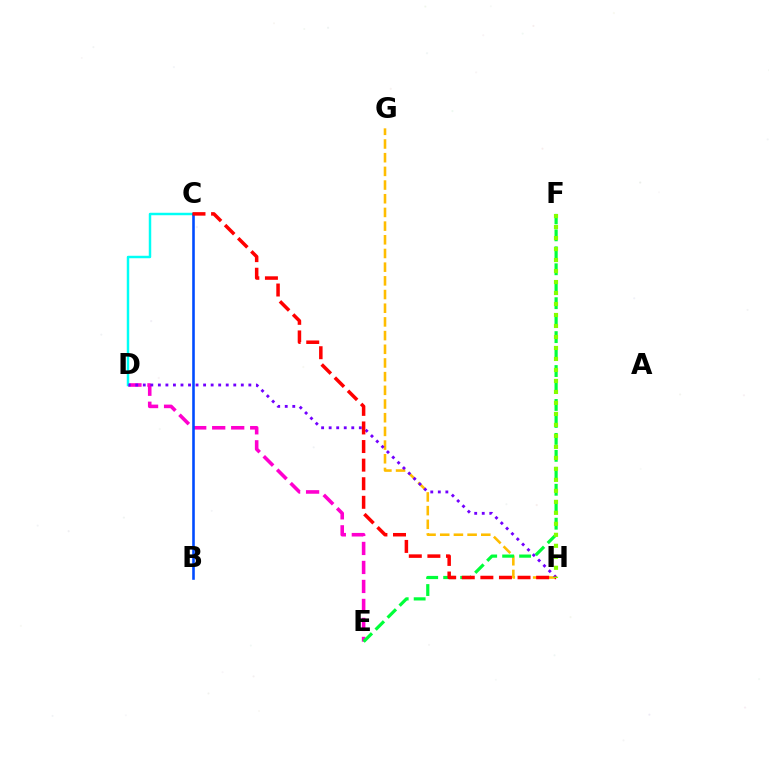{('G', 'H'): [{'color': '#ffbd00', 'line_style': 'dashed', 'thickness': 1.86}], ('D', 'E'): [{'color': '#ff00cf', 'line_style': 'dashed', 'thickness': 2.58}], ('E', 'F'): [{'color': '#00ff39', 'line_style': 'dashed', 'thickness': 2.3}], ('C', 'D'): [{'color': '#00fff6', 'line_style': 'solid', 'thickness': 1.78}], ('D', 'H'): [{'color': '#7200ff', 'line_style': 'dotted', 'thickness': 2.05}], ('B', 'C'): [{'color': '#004bff', 'line_style': 'solid', 'thickness': 1.87}], ('C', 'H'): [{'color': '#ff0000', 'line_style': 'dashed', 'thickness': 2.53}], ('F', 'H'): [{'color': '#84ff00', 'line_style': 'dotted', 'thickness': 2.99}]}